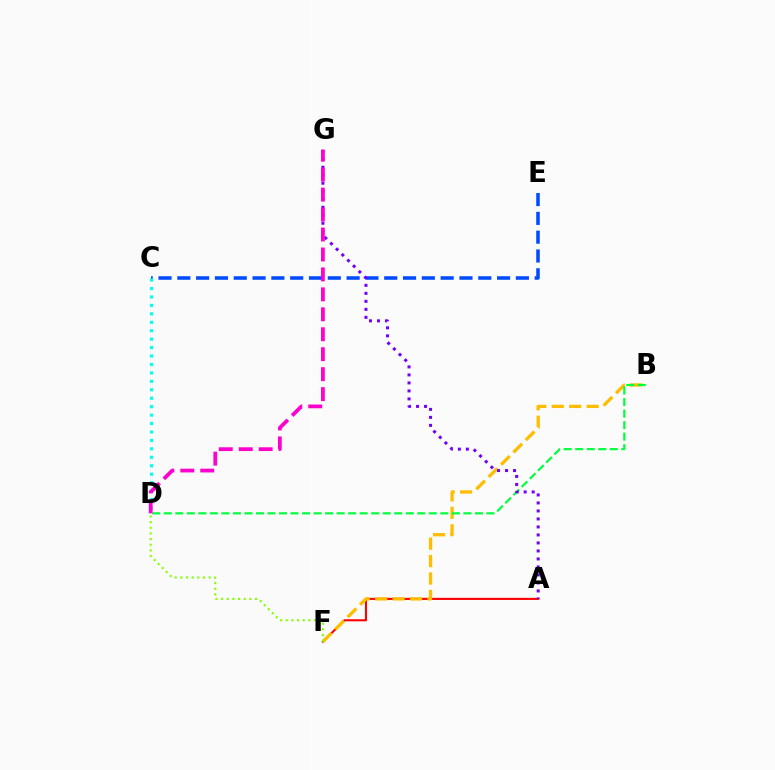{('A', 'F'): [{'color': '#ff0000', 'line_style': 'solid', 'thickness': 1.51}], ('B', 'F'): [{'color': '#ffbd00', 'line_style': 'dashed', 'thickness': 2.37}], ('C', 'E'): [{'color': '#004bff', 'line_style': 'dashed', 'thickness': 2.56}], ('B', 'D'): [{'color': '#00ff39', 'line_style': 'dashed', 'thickness': 1.57}], ('A', 'G'): [{'color': '#7200ff', 'line_style': 'dotted', 'thickness': 2.17}], ('C', 'D'): [{'color': '#00fff6', 'line_style': 'dotted', 'thickness': 2.29}], ('D', 'F'): [{'color': '#84ff00', 'line_style': 'dotted', 'thickness': 1.53}], ('D', 'G'): [{'color': '#ff00cf', 'line_style': 'dashed', 'thickness': 2.71}]}